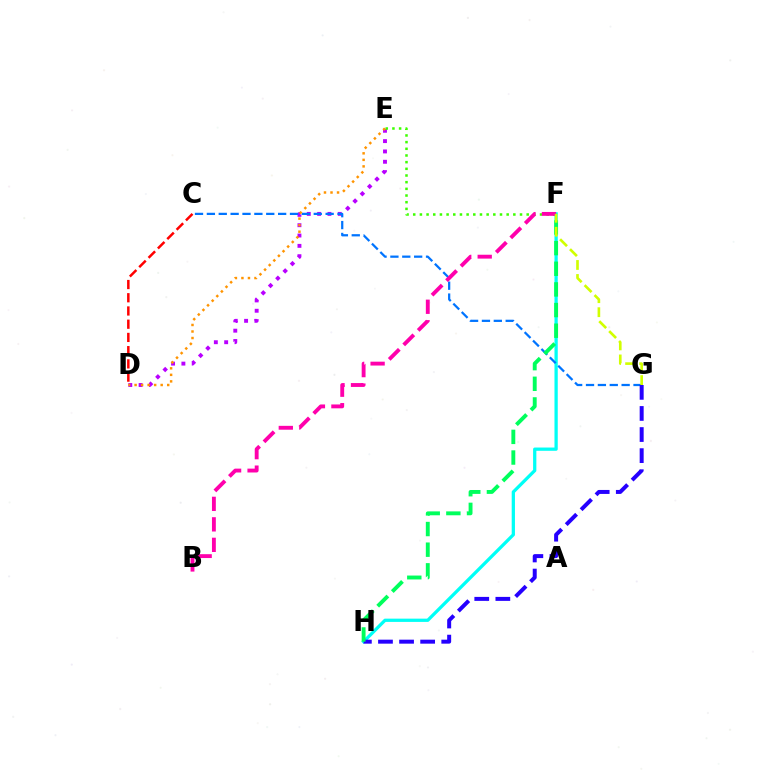{('F', 'H'): [{'color': '#00fff6', 'line_style': 'solid', 'thickness': 2.35}, {'color': '#00ff5c', 'line_style': 'dashed', 'thickness': 2.8}], ('D', 'E'): [{'color': '#b900ff', 'line_style': 'dotted', 'thickness': 2.81}, {'color': '#ff9400', 'line_style': 'dotted', 'thickness': 1.77}], ('C', 'G'): [{'color': '#0074ff', 'line_style': 'dashed', 'thickness': 1.61}], ('E', 'F'): [{'color': '#3dff00', 'line_style': 'dotted', 'thickness': 1.81}], ('C', 'D'): [{'color': '#ff0000', 'line_style': 'dashed', 'thickness': 1.8}], ('B', 'F'): [{'color': '#ff00ac', 'line_style': 'dashed', 'thickness': 2.78}], ('G', 'H'): [{'color': '#2500ff', 'line_style': 'dashed', 'thickness': 2.86}], ('F', 'G'): [{'color': '#d1ff00', 'line_style': 'dashed', 'thickness': 1.9}]}